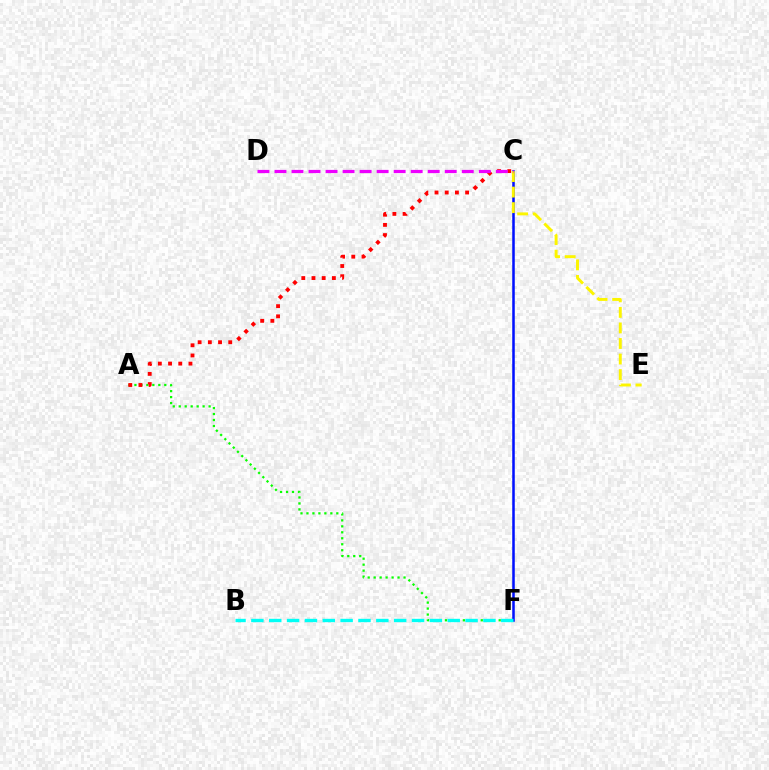{('C', 'F'): [{'color': '#0010ff', 'line_style': 'solid', 'thickness': 1.82}], ('C', 'E'): [{'color': '#fcf500', 'line_style': 'dashed', 'thickness': 2.11}], ('A', 'F'): [{'color': '#08ff00', 'line_style': 'dotted', 'thickness': 1.62}], ('A', 'C'): [{'color': '#ff0000', 'line_style': 'dotted', 'thickness': 2.77}], ('B', 'F'): [{'color': '#00fff6', 'line_style': 'dashed', 'thickness': 2.42}], ('C', 'D'): [{'color': '#ee00ff', 'line_style': 'dashed', 'thickness': 2.31}]}